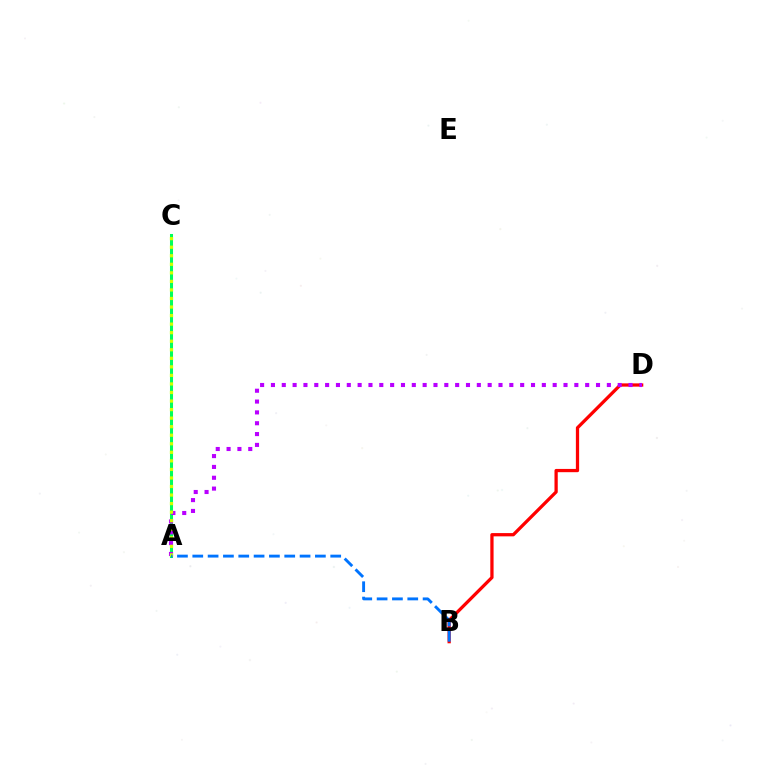{('B', 'D'): [{'color': '#ff0000', 'line_style': 'solid', 'thickness': 2.35}], ('A', 'C'): [{'color': '#00ff5c', 'line_style': 'solid', 'thickness': 2.2}, {'color': '#d1ff00', 'line_style': 'dotted', 'thickness': 2.32}], ('A', 'D'): [{'color': '#b900ff', 'line_style': 'dotted', 'thickness': 2.94}], ('A', 'B'): [{'color': '#0074ff', 'line_style': 'dashed', 'thickness': 2.08}]}